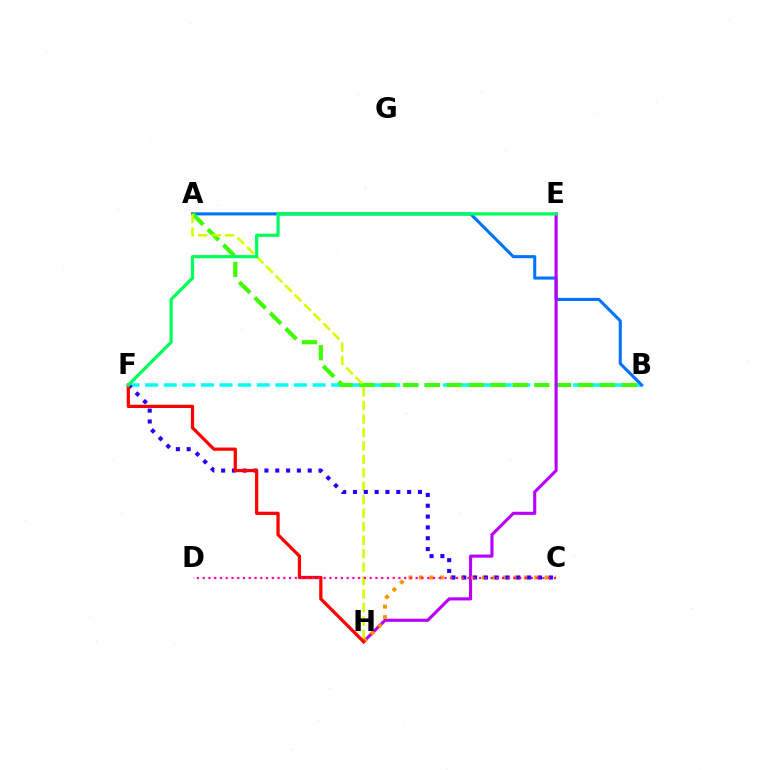{('B', 'F'): [{'color': '#00fff6', 'line_style': 'dashed', 'thickness': 2.53}], ('A', 'B'): [{'color': '#0074ff', 'line_style': 'solid', 'thickness': 2.22}, {'color': '#3dff00', 'line_style': 'dashed', 'thickness': 2.97}], ('E', 'H'): [{'color': '#b900ff', 'line_style': 'solid', 'thickness': 2.24}], ('A', 'H'): [{'color': '#d1ff00', 'line_style': 'dashed', 'thickness': 1.83}], ('C', 'H'): [{'color': '#ff9400', 'line_style': 'dotted', 'thickness': 2.85}], ('C', 'F'): [{'color': '#2500ff', 'line_style': 'dotted', 'thickness': 2.94}], ('F', 'H'): [{'color': '#ff0000', 'line_style': 'solid', 'thickness': 2.34}], ('E', 'F'): [{'color': '#00ff5c', 'line_style': 'solid', 'thickness': 2.31}], ('C', 'D'): [{'color': '#ff00ac', 'line_style': 'dotted', 'thickness': 1.56}]}